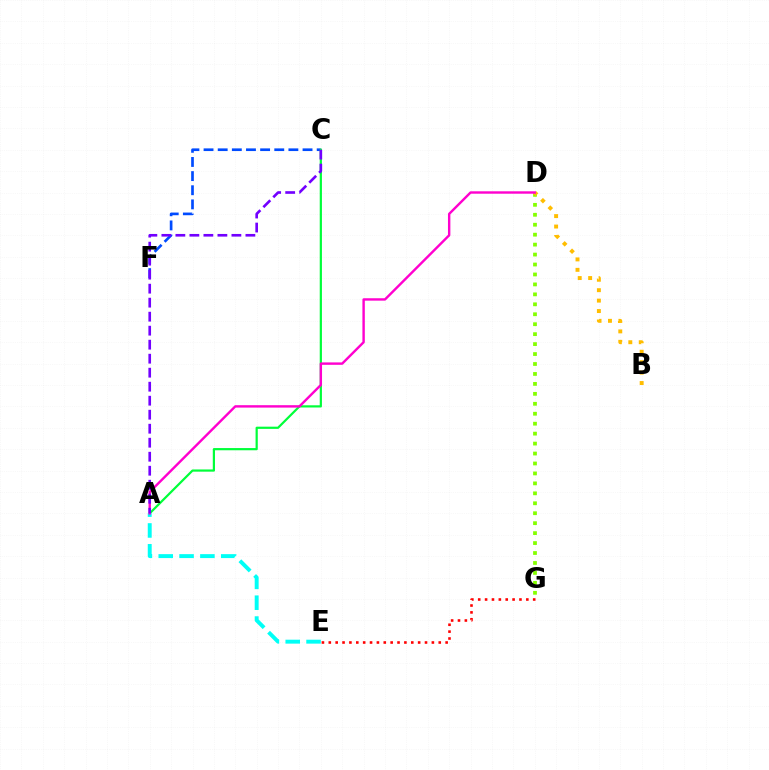{('C', 'F'): [{'color': '#004bff', 'line_style': 'dashed', 'thickness': 1.92}], ('A', 'C'): [{'color': '#00ff39', 'line_style': 'solid', 'thickness': 1.59}, {'color': '#7200ff', 'line_style': 'dashed', 'thickness': 1.9}], ('D', 'G'): [{'color': '#84ff00', 'line_style': 'dotted', 'thickness': 2.7}], ('A', 'E'): [{'color': '#00fff6', 'line_style': 'dashed', 'thickness': 2.83}], ('B', 'D'): [{'color': '#ffbd00', 'line_style': 'dotted', 'thickness': 2.83}], ('A', 'D'): [{'color': '#ff00cf', 'line_style': 'solid', 'thickness': 1.73}], ('E', 'G'): [{'color': '#ff0000', 'line_style': 'dotted', 'thickness': 1.87}]}